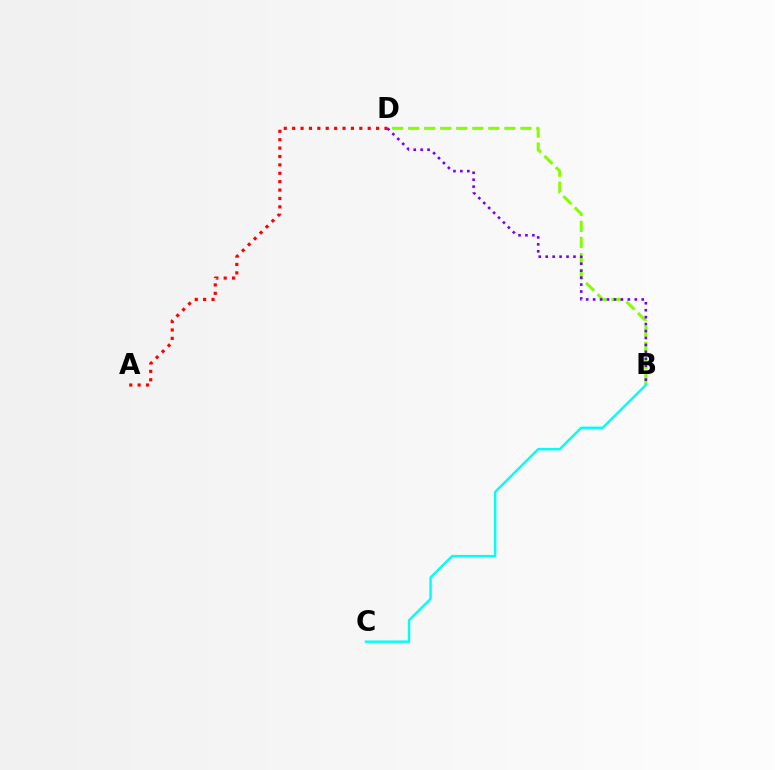{('B', 'D'): [{'color': '#84ff00', 'line_style': 'dashed', 'thickness': 2.18}, {'color': '#7200ff', 'line_style': 'dotted', 'thickness': 1.89}], ('A', 'D'): [{'color': '#ff0000', 'line_style': 'dotted', 'thickness': 2.28}], ('B', 'C'): [{'color': '#00fff6', 'line_style': 'solid', 'thickness': 1.75}]}